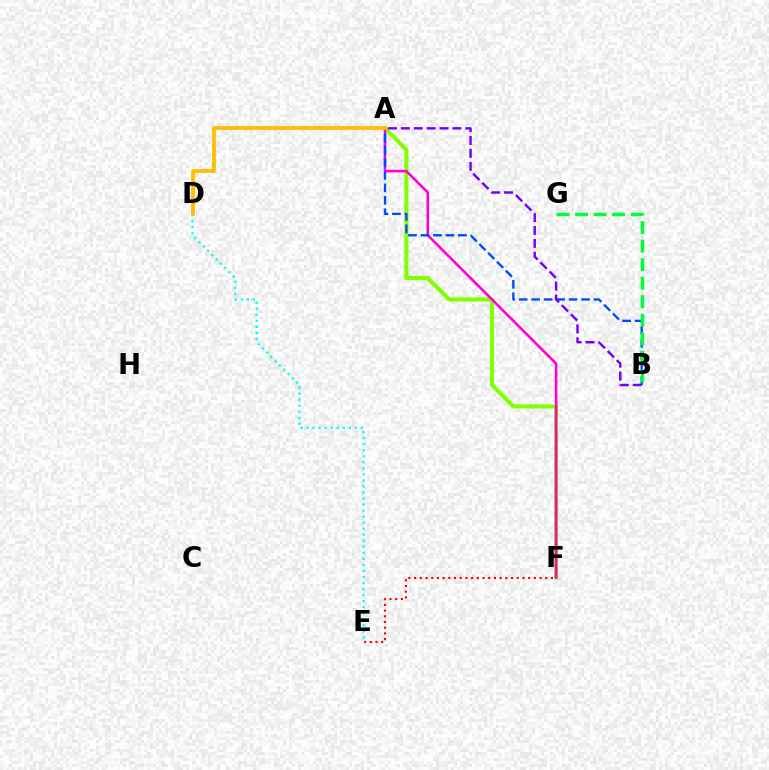{('D', 'E'): [{'color': '#00fff6', 'line_style': 'dotted', 'thickness': 1.64}], ('A', 'F'): [{'color': '#84ff00', 'line_style': 'solid', 'thickness': 2.95}, {'color': '#ff00cf', 'line_style': 'solid', 'thickness': 1.85}], ('A', 'B'): [{'color': '#004bff', 'line_style': 'dashed', 'thickness': 1.7}, {'color': '#7200ff', 'line_style': 'dashed', 'thickness': 1.75}], ('E', 'F'): [{'color': '#ff0000', 'line_style': 'dotted', 'thickness': 1.55}], ('A', 'D'): [{'color': '#ffbd00', 'line_style': 'solid', 'thickness': 2.68}], ('B', 'G'): [{'color': '#00ff39', 'line_style': 'dashed', 'thickness': 2.52}]}